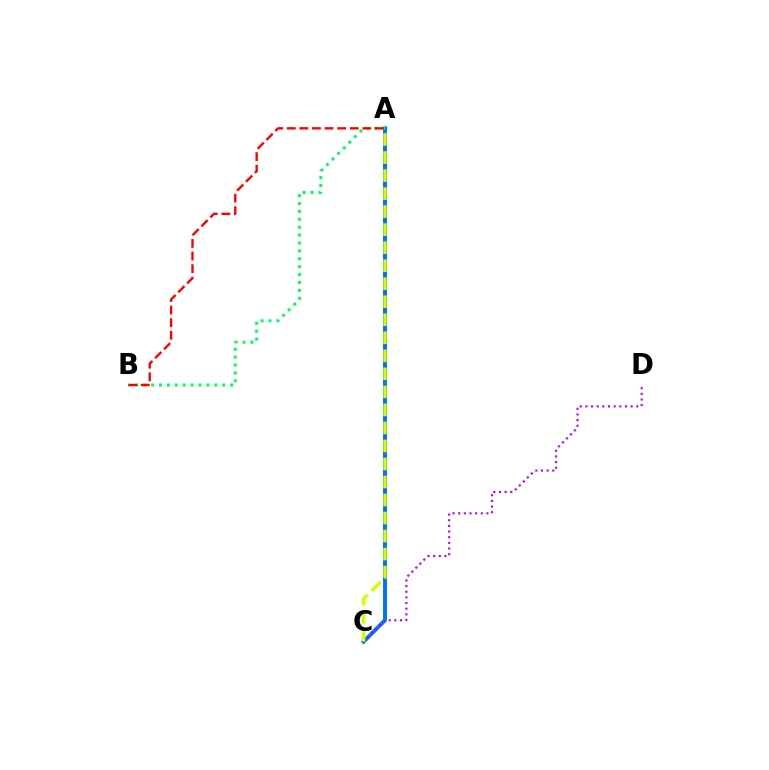{('A', 'C'): [{'color': '#0074ff', 'line_style': 'solid', 'thickness': 2.85}, {'color': '#d1ff00', 'line_style': 'dashed', 'thickness': 2.45}], ('C', 'D'): [{'color': '#b900ff', 'line_style': 'dotted', 'thickness': 1.54}], ('A', 'B'): [{'color': '#00ff5c', 'line_style': 'dotted', 'thickness': 2.14}, {'color': '#ff0000', 'line_style': 'dashed', 'thickness': 1.71}]}